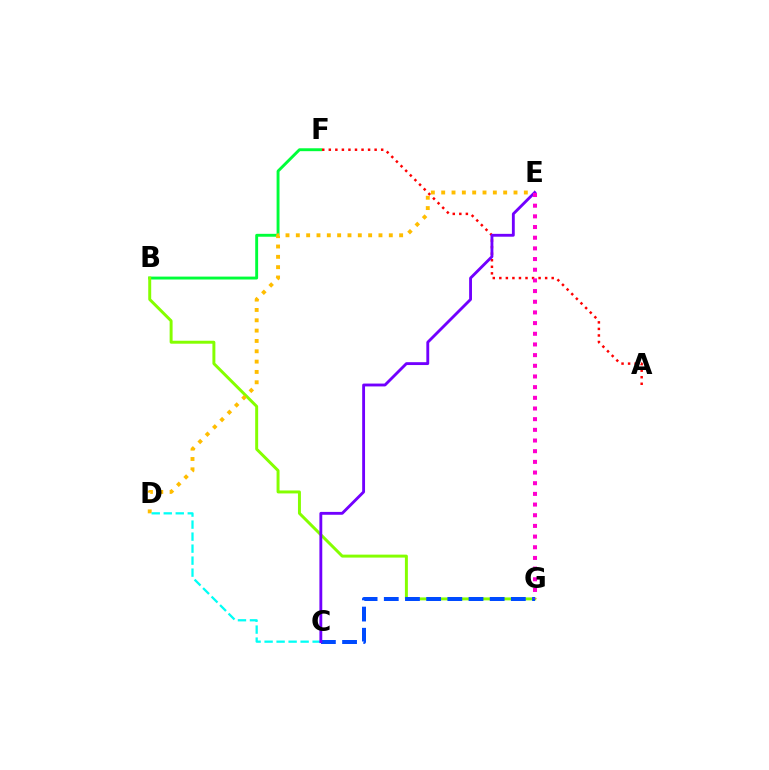{('B', 'F'): [{'color': '#00ff39', 'line_style': 'solid', 'thickness': 2.09}], ('B', 'G'): [{'color': '#84ff00', 'line_style': 'solid', 'thickness': 2.13}], ('D', 'E'): [{'color': '#ffbd00', 'line_style': 'dotted', 'thickness': 2.81}], ('A', 'F'): [{'color': '#ff0000', 'line_style': 'dotted', 'thickness': 1.78}], ('C', 'D'): [{'color': '#00fff6', 'line_style': 'dashed', 'thickness': 1.63}], ('C', 'G'): [{'color': '#004bff', 'line_style': 'dashed', 'thickness': 2.88}], ('C', 'E'): [{'color': '#7200ff', 'line_style': 'solid', 'thickness': 2.06}], ('E', 'G'): [{'color': '#ff00cf', 'line_style': 'dotted', 'thickness': 2.9}]}